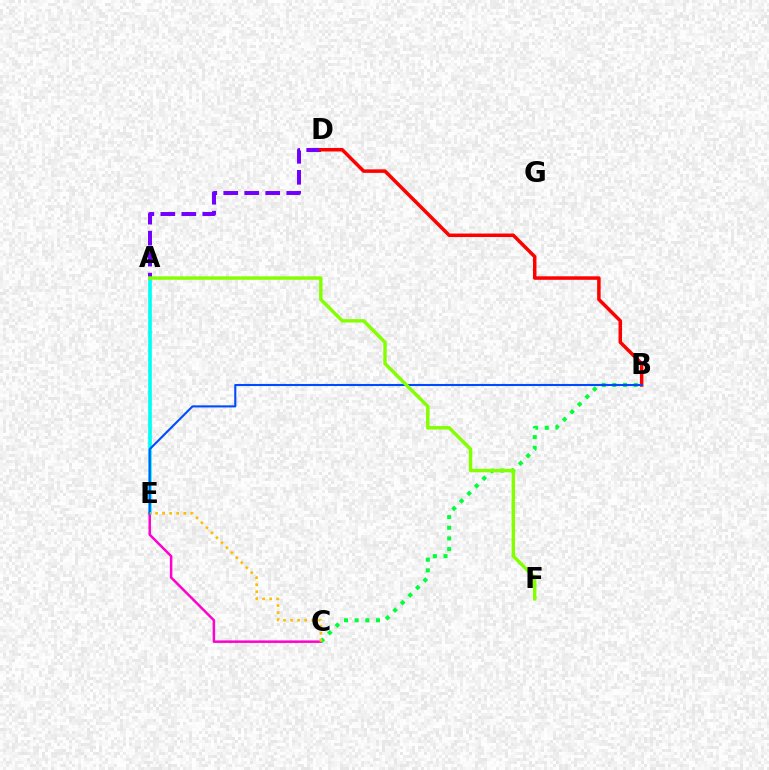{('A', 'E'): [{'color': '#00fff6', 'line_style': 'solid', 'thickness': 2.63}], ('C', 'E'): [{'color': '#ff00cf', 'line_style': 'solid', 'thickness': 1.8}, {'color': '#ffbd00', 'line_style': 'dotted', 'thickness': 1.91}], ('A', 'D'): [{'color': '#7200ff', 'line_style': 'dashed', 'thickness': 2.85}], ('B', 'C'): [{'color': '#00ff39', 'line_style': 'dotted', 'thickness': 2.9}], ('B', 'D'): [{'color': '#ff0000', 'line_style': 'solid', 'thickness': 2.52}], ('B', 'E'): [{'color': '#004bff', 'line_style': 'solid', 'thickness': 1.5}], ('A', 'F'): [{'color': '#84ff00', 'line_style': 'solid', 'thickness': 2.47}]}